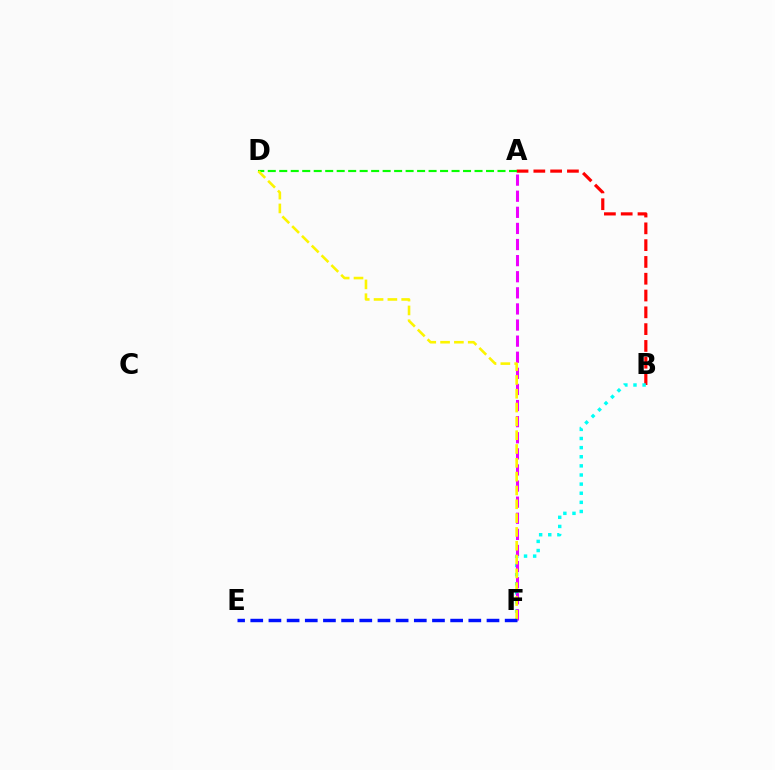{('A', 'B'): [{'color': '#ff0000', 'line_style': 'dashed', 'thickness': 2.28}], ('B', 'F'): [{'color': '#00fff6', 'line_style': 'dotted', 'thickness': 2.48}], ('A', 'F'): [{'color': '#ee00ff', 'line_style': 'dashed', 'thickness': 2.19}], ('A', 'D'): [{'color': '#08ff00', 'line_style': 'dashed', 'thickness': 1.56}], ('D', 'F'): [{'color': '#fcf500', 'line_style': 'dashed', 'thickness': 1.88}], ('E', 'F'): [{'color': '#0010ff', 'line_style': 'dashed', 'thickness': 2.47}]}